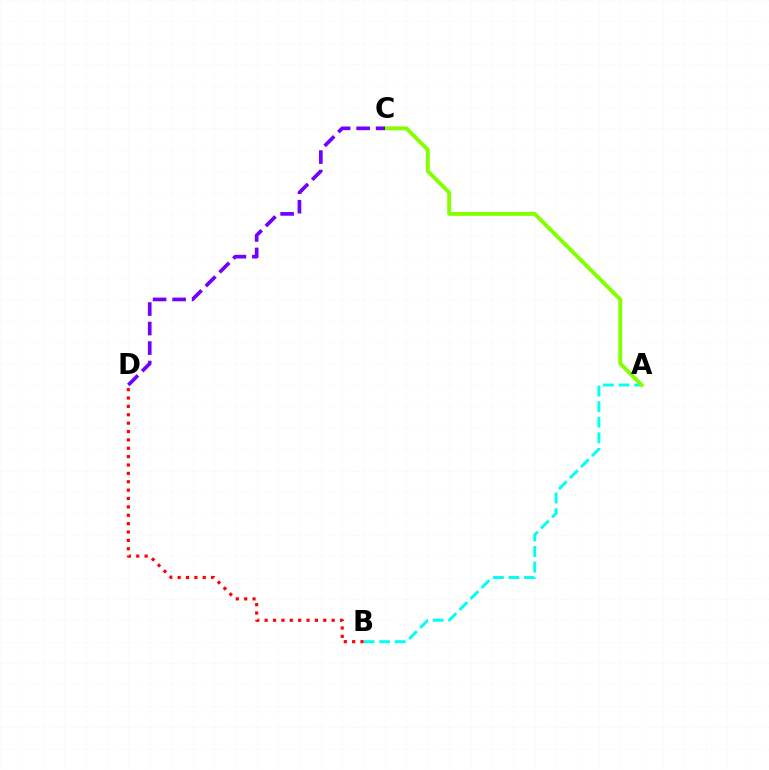{('A', 'B'): [{'color': '#00fff6', 'line_style': 'dashed', 'thickness': 2.12}], ('A', 'C'): [{'color': '#84ff00', 'line_style': 'solid', 'thickness': 2.8}], ('C', 'D'): [{'color': '#7200ff', 'line_style': 'dashed', 'thickness': 2.65}], ('B', 'D'): [{'color': '#ff0000', 'line_style': 'dotted', 'thickness': 2.28}]}